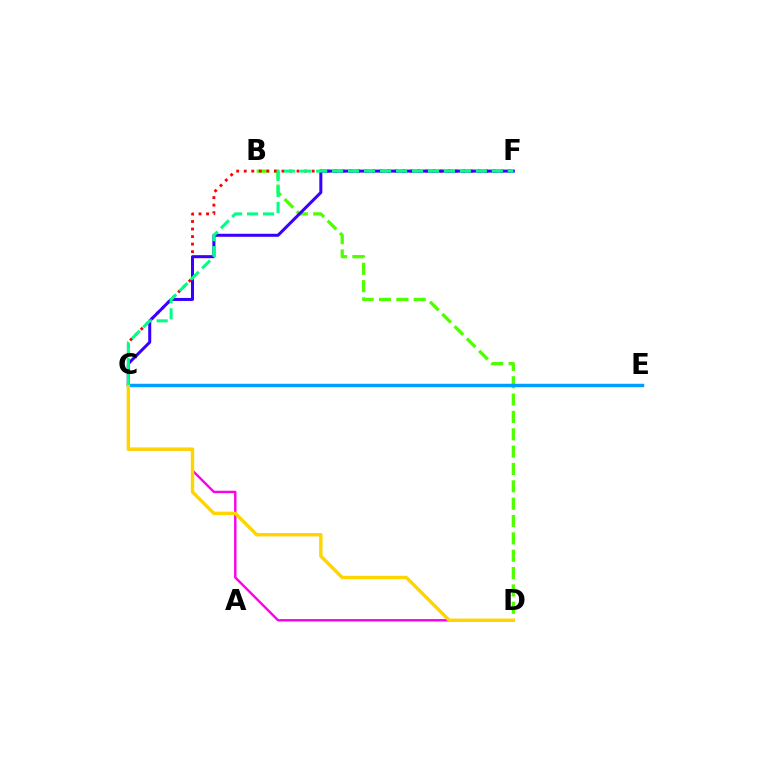{('C', 'D'): [{'color': '#ff00ed', 'line_style': 'solid', 'thickness': 1.75}, {'color': '#ffd500', 'line_style': 'solid', 'thickness': 2.46}], ('B', 'D'): [{'color': '#4fff00', 'line_style': 'dashed', 'thickness': 2.36}], ('C', 'F'): [{'color': '#ff0000', 'line_style': 'dotted', 'thickness': 2.05}, {'color': '#3700ff', 'line_style': 'solid', 'thickness': 2.18}, {'color': '#00ff86', 'line_style': 'dashed', 'thickness': 2.17}], ('C', 'E'): [{'color': '#009eff', 'line_style': 'solid', 'thickness': 2.49}]}